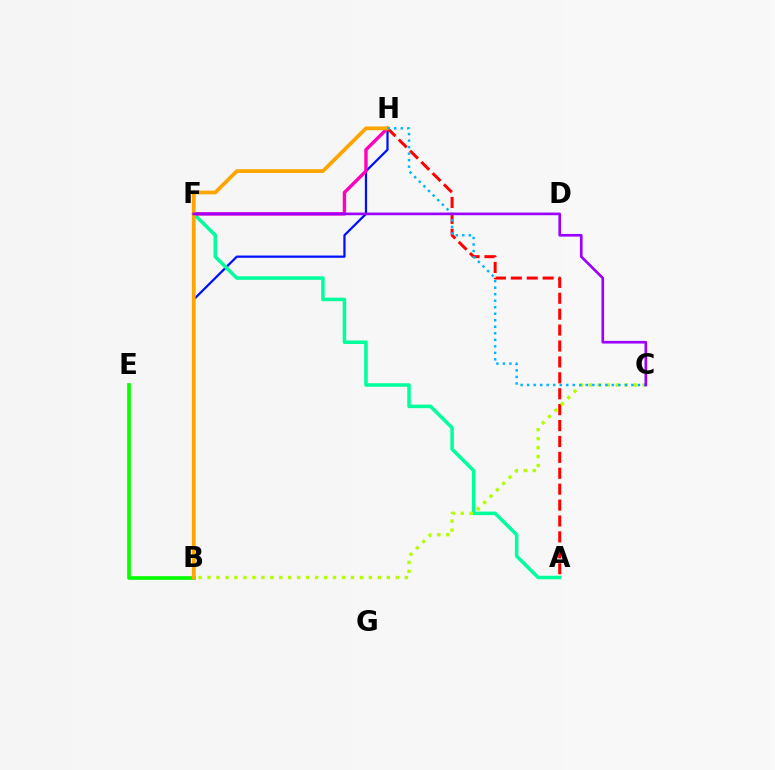{('B', 'E'): [{'color': '#08ff00', 'line_style': 'solid', 'thickness': 2.66}], ('B', 'H'): [{'color': '#0010ff', 'line_style': 'solid', 'thickness': 1.62}, {'color': '#ffa500', 'line_style': 'solid', 'thickness': 2.7}], ('A', 'H'): [{'color': '#ff0000', 'line_style': 'dashed', 'thickness': 2.16}], ('A', 'F'): [{'color': '#00ff9d', 'line_style': 'solid', 'thickness': 2.54}], ('B', 'C'): [{'color': '#b3ff00', 'line_style': 'dotted', 'thickness': 2.44}], ('F', 'H'): [{'color': '#ff00bd', 'line_style': 'solid', 'thickness': 2.44}], ('C', 'H'): [{'color': '#00b5ff', 'line_style': 'dotted', 'thickness': 1.77}], ('C', 'F'): [{'color': '#9b00ff', 'line_style': 'solid', 'thickness': 1.91}]}